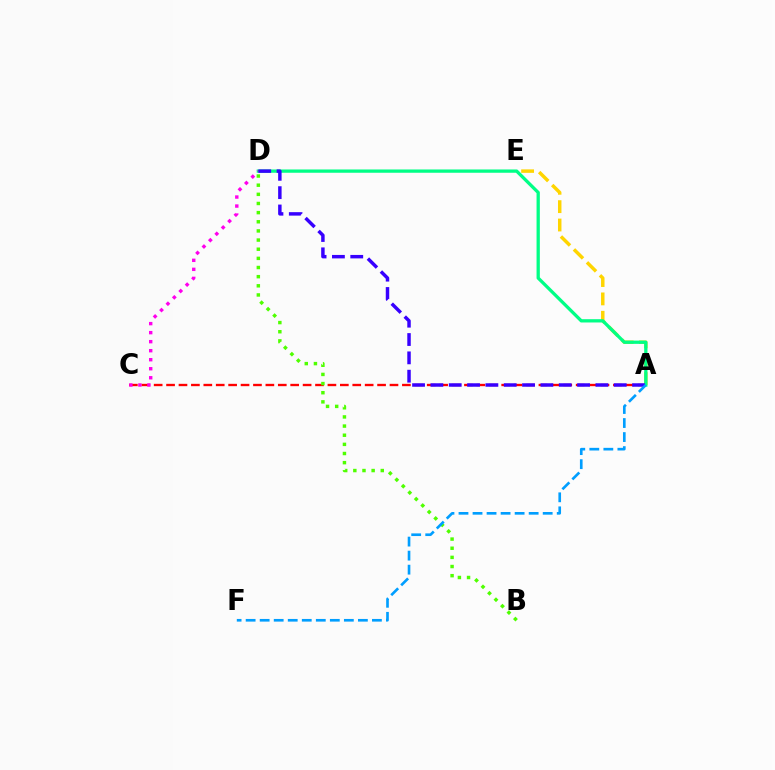{('A', 'C'): [{'color': '#ff0000', 'line_style': 'dashed', 'thickness': 1.69}], ('A', 'E'): [{'color': '#ffd500', 'line_style': 'dashed', 'thickness': 2.49}], ('A', 'D'): [{'color': '#00ff86', 'line_style': 'solid', 'thickness': 2.36}, {'color': '#3700ff', 'line_style': 'dashed', 'thickness': 2.49}], ('C', 'D'): [{'color': '#ff00ed', 'line_style': 'dotted', 'thickness': 2.45}], ('B', 'D'): [{'color': '#4fff00', 'line_style': 'dotted', 'thickness': 2.49}], ('A', 'F'): [{'color': '#009eff', 'line_style': 'dashed', 'thickness': 1.91}]}